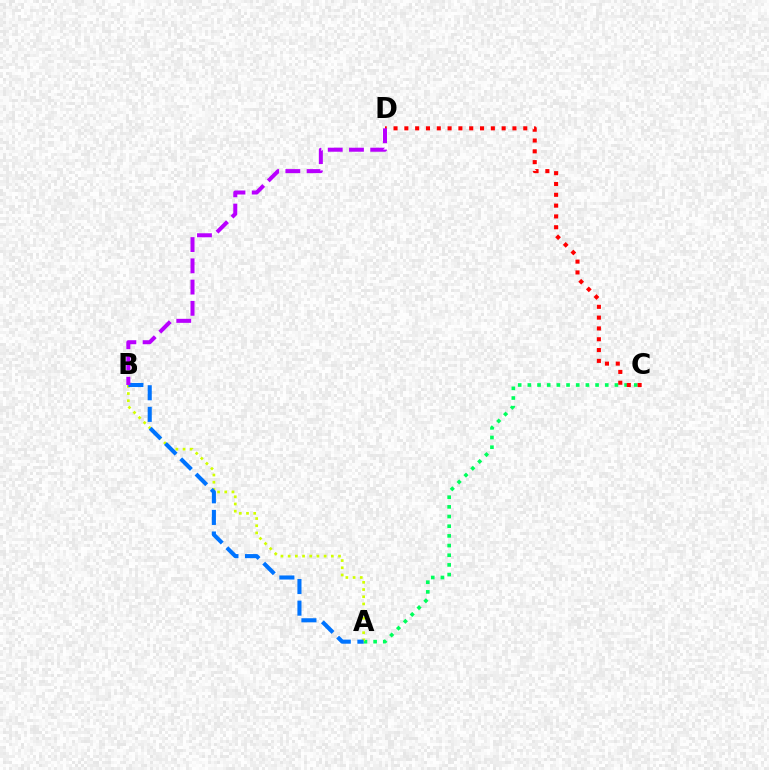{('A', 'C'): [{'color': '#00ff5c', 'line_style': 'dotted', 'thickness': 2.63}], ('A', 'B'): [{'color': '#d1ff00', 'line_style': 'dotted', 'thickness': 1.95}, {'color': '#0074ff', 'line_style': 'dashed', 'thickness': 2.94}], ('C', 'D'): [{'color': '#ff0000', 'line_style': 'dotted', 'thickness': 2.94}], ('B', 'D'): [{'color': '#b900ff', 'line_style': 'dashed', 'thickness': 2.89}]}